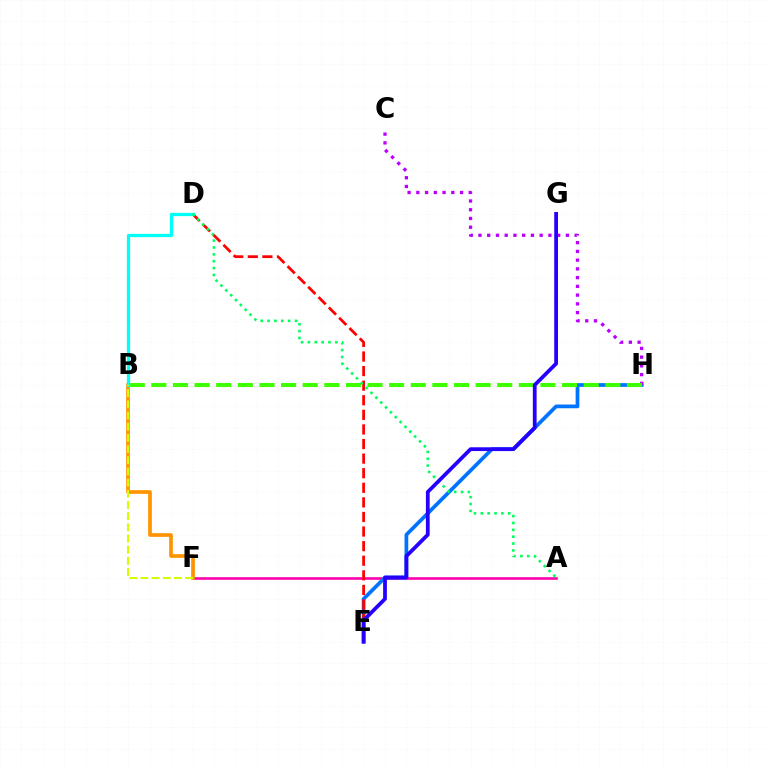{('A', 'F'): [{'color': '#ff00ac', 'line_style': 'solid', 'thickness': 1.89}], ('B', 'F'): [{'color': '#ff9400', 'line_style': 'solid', 'thickness': 2.65}, {'color': '#d1ff00', 'line_style': 'dashed', 'thickness': 1.52}], ('E', 'H'): [{'color': '#0074ff', 'line_style': 'solid', 'thickness': 2.68}], ('C', 'H'): [{'color': '#b900ff', 'line_style': 'dotted', 'thickness': 2.38}], ('B', 'H'): [{'color': '#3dff00', 'line_style': 'dashed', 'thickness': 2.94}], ('D', 'E'): [{'color': '#ff0000', 'line_style': 'dashed', 'thickness': 1.98}], ('B', 'D'): [{'color': '#00fff6', 'line_style': 'solid', 'thickness': 2.34}], ('A', 'D'): [{'color': '#00ff5c', 'line_style': 'dotted', 'thickness': 1.86}], ('E', 'G'): [{'color': '#2500ff', 'line_style': 'solid', 'thickness': 2.71}]}